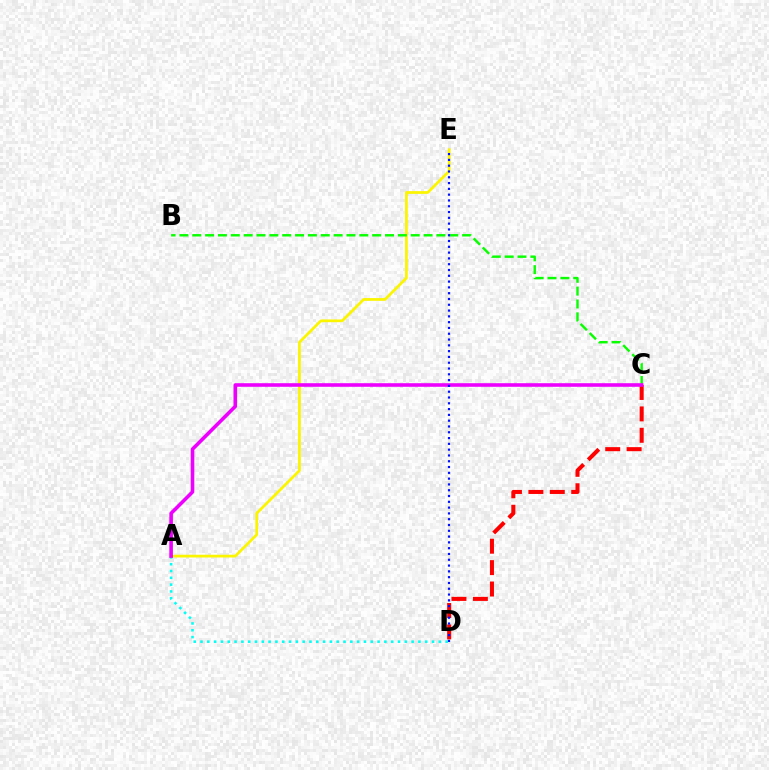{('A', 'E'): [{'color': '#fcf500', 'line_style': 'solid', 'thickness': 1.97}], ('C', 'D'): [{'color': '#ff0000', 'line_style': 'dashed', 'thickness': 2.91}], ('A', 'D'): [{'color': '#00fff6', 'line_style': 'dotted', 'thickness': 1.85}], ('B', 'C'): [{'color': '#08ff00', 'line_style': 'dashed', 'thickness': 1.75}], ('A', 'C'): [{'color': '#ee00ff', 'line_style': 'solid', 'thickness': 2.59}], ('D', 'E'): [{'color': '#0010ff', 'line_style': 'dotted', 'thickness': 1.57}]}